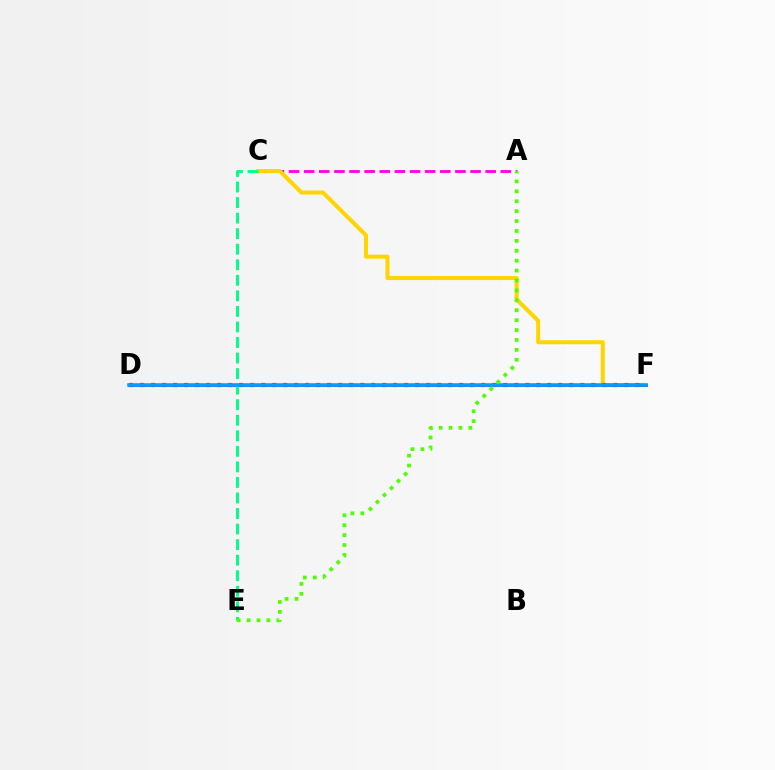{('A', 'C'): [{'color': '#ff00ed', 'line_style': 'dashed', 'thickness': 2.05}], ('C', 'F'): [{'color': '#ffd500', 'line_style': 'solid', 'thickness': 2.9}], ('D', 'F'): [{'color': '#3700ff', 'line_style': 'solid', 'thickness': 1.81}, {'color': '#ff0000', 'line_style': 'dotted', 'thickness': 2.99}, {'color': '#009eff', 'line_style': 'solid', 'thickness': 2.57}], ('C', 'E'): [{'color': '#00ff86', 'line_style': 'dashed', 'thickness': 2.11}], ('A', 'E'): [{'color': '#4fff00', 'line_style': 'dotted', 'thickness': 2.69}]}